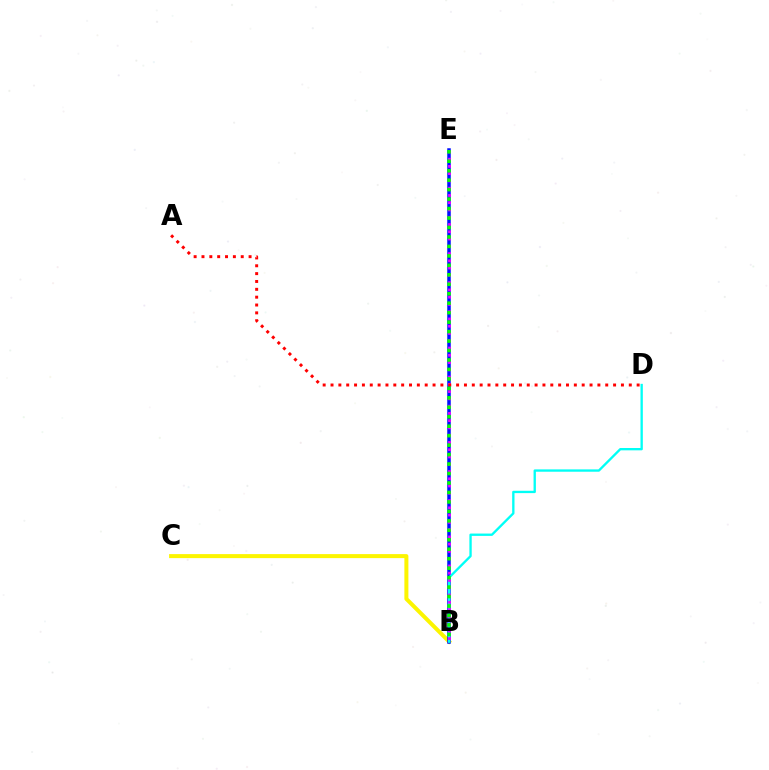{('B', 'C'): [{'color': '#fcf500', 'line_style': 'solid', 'thickness': 2.89}], ('B', 'E'): [{'color': '#0010ff', 'line_style': 'solid', 'thickness': 2.52}, {'color': '#ee00ff', 'line_style': 'dotted', 'thickness': 1.97}, {'color': '#08ff00', 'line_style': 'dotted', 'thickness': 2.57}], ('B', 'D'): [{'color': '#00fff6', 'line_style': 'solid', 'thickness': 1.68}], ('A', 'D'): [{'color': '#ff0000', 'line_style': 'dotted', 'thickness': 2.13}]}